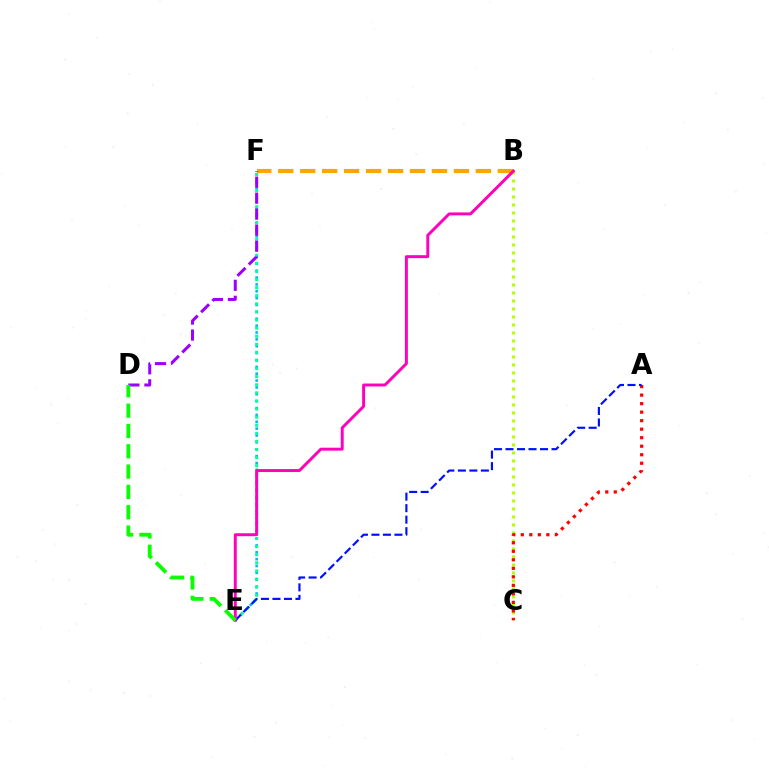{('B', 'C'): [{'color': '#b3ff00', 'line_style': 'dotted', 'thickness': 2.17}], ('E', 'F'): [{'color': '#00b5ff', 'line_style': 'dotted', 'thickness': 1.87}, {'color': '#00ff9d', 'line_style': 'dotted', 'thickness': 2.2}], ('B', 'F'): [{'color': '#ffa500', 'line_style': 'dashed', 'thickness': 2.98}], ('A', 'C'): [{'color': '#ff0000', 'line_style': 'dotted', 'thickness': 2.31}], ('D', 'F'): [{'color': '#9b00ff', 'line_style': 'dashed', 'thickness': 2.17}], ('A', 'E'): [{'color': '#0010ff', 'line_style': 'dashed', 'thickness': 1.56}], ('B', 'E'): [{'color': '#ff00bd', 'line_style': 'solid', 'thickness': 2.12}], ('D', 'E'): [{'color': '#08ff00', 'line_style': 'dashed', 'thickness': 2.76}]}